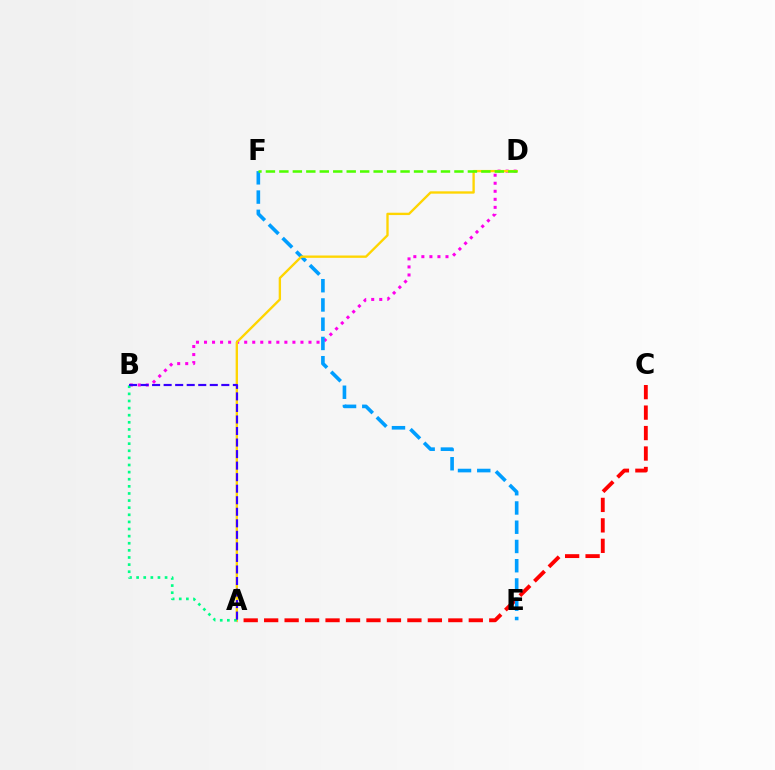{('B', 'D'): [{'color': '#ff00ed', 'line_style': 'dotted', 'thickness': 2.18}], ('A', 'C'): [{'color': '#ff0000', 'line_style': 'dashed', 'thickness': 2.78}], ('E', 'F'): [{'color': '#009eff', 'line_style': 'dashed', 'thickness': 2.62}], ('A', 'D'): [{'color': '#ffd500', 'line_style': 'solid', 'thickness': 1.69}], ('D', 'F'): [{'color': '#4fff00', 'line_style': 'dashed', 'thickness': 1.83}], ('A', 'B'): [{'color': '#00ff86', 'line_style': 'dotted', 'thickness': 1.93}, {'color': '#3700ff', 'line_style': 'dashed', 'thickness': 1.57}]}